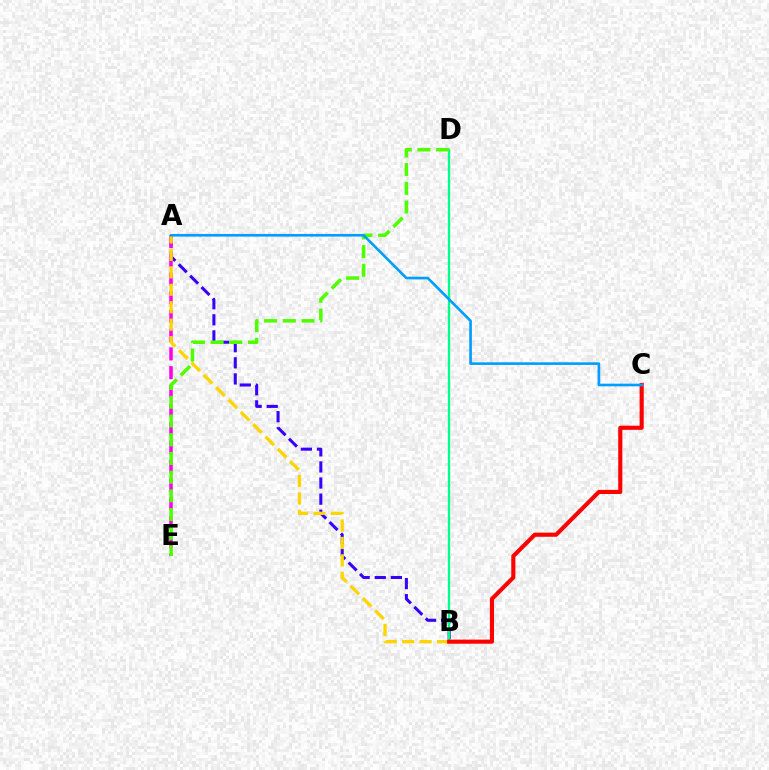{('A', 'B'): [{'color': '#3700ff', 'line_style': 'dashed', 'thickness': 2.19}, {'color': '#ffd500', 'line_style': 'dashed', 'thickness': 2.37}], ('A', 'E'): [{'color': '#ff00ed', 'line_style': 'dashed', 'thickness': 2.54}], ('B', 'D'): [{'color': '#00ff86', 'line_style': 'solid', 'thickness': 1.65}], ('D', 'E'): [{'color': '#4fff00', 'line_style': 'dashed', 'thickness': 2.54}], ('B', 'C'): [{'color': '#ff0000', 'line_style': 'solid', 'thickness': 2.96}], ('A', 'C'): [{'color': '#009eff', 'line_style': 'solid', 'thickness': 1.9}]}